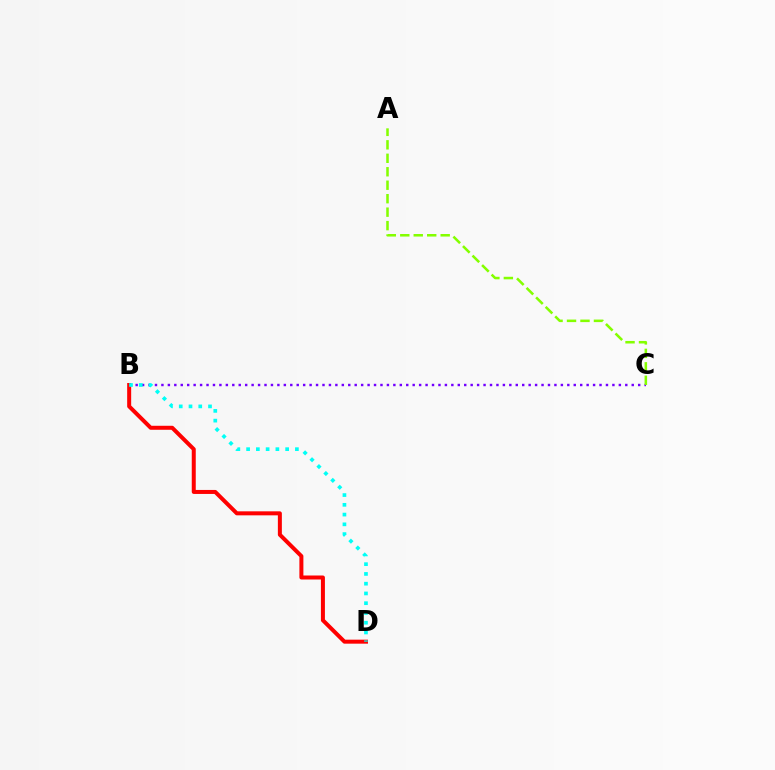{('B', 'C'): [{'color': '#7200ff', 'line_style': 'dotted', 'thickness': 1.75}], ('B', 'D'): [{'color': '#ff0000', 'line_style': 'solid', 'thickness': 2.88}, {'color': '#00fff6', 'line_style': 'dotted', 'thickness': 2.65}], ('A', 'C'): [{'color': '#84ff00', 'line_style': 'dashed', 'thickness': 1.83}]}